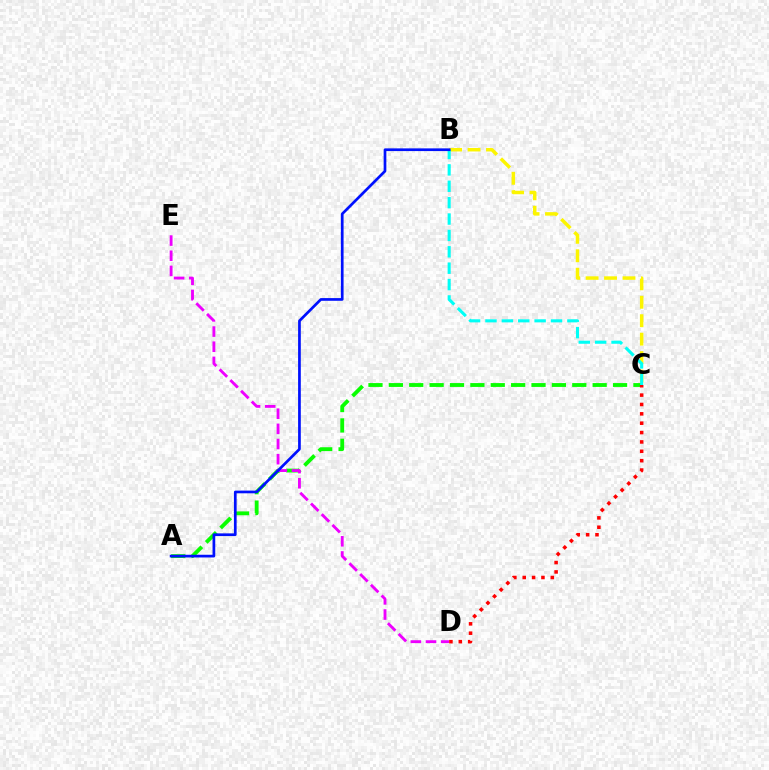{('A', 'C'): [{'color': '#08ff00', 'line_style': 'dashed', 'thickness': 2.77}], ('D', 'E'): [{'color': '#ee00ff', 'line_style': 'dashed', 'thickness': 2.06}], ('B', 'C'): [{'color': '#fcf500', 'line_style': 'dashed', 'thickness': 2.51}, {'color': '#00fff6', 'line_style': 'dashed', 'thickness': 2.23}], ('A', 'B'): [{'color': '#0010ff', 'line_style': 'solid', 'thickness': 1.95}], ('C', 'D'): [{'color': '#ff0000', 'line_style': 'dotted', 'thickness': 2.54}]}